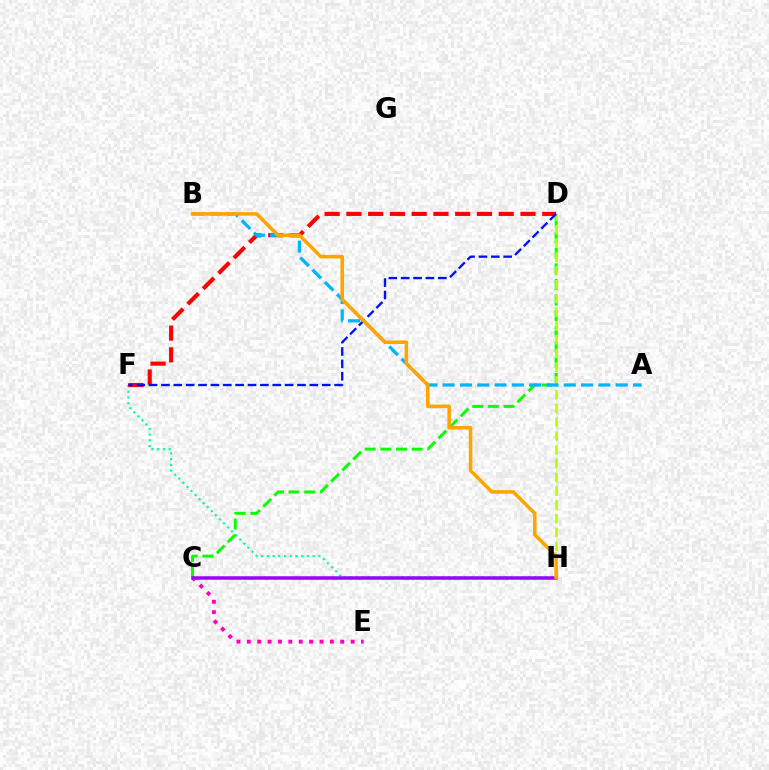{('C', 'D'): [{'color': '#08ff00', 'line_style': 'dashed', 'thickness': 2.13}], ('C', 'E'): [{'color': '#ff00bd', 'line_style': 'dotted', 'thickness': 2.82}], ('D', 'H'): [{'color': '#b3ff00', 'line_style': 'dashed', 'thickness': 1.87}], ('F', 'H'): [{'color': '#00ff9d', 'line_style': 'dotted', 'thickness': 1.56}], ('D', 'F'): [{'color': '#ff0000', 'line_style': 'dashed', 'thickness': 2.96}, {'color': '#0010ff', 'line_style': 'dashed', 'thickness': 1.68}], ('C', 'H'): [{'color': '#9b00ff', 'line_style': 'solid', 'thickness': 2.52}], ('A', 'B'): [{'color': '#00b5ff', 'line_style': 'dashed', 'thickness': 2.35}], ('B', 'H'): [{'color': '#ffa500', 'line_style': 'solid', 'thickness': 2.57}]}